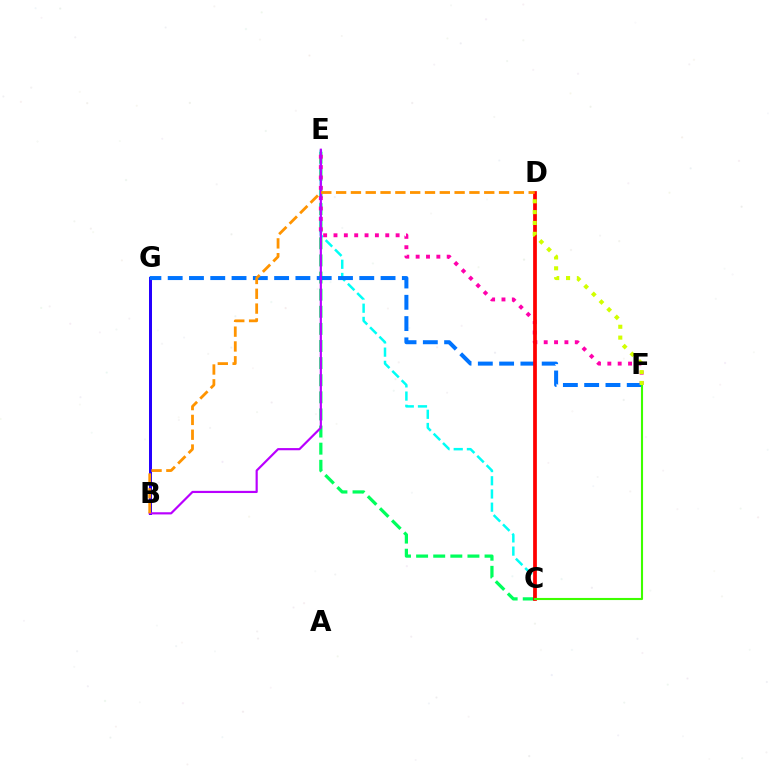{('C', 'E'): [{'color': '#00ff5c', 'line_style': 'dashed', 'thickness': 2.32}, {'color': '#00fff6', 'line_style': 'dashed', 'thickness': 1.79}], ('B', 'G'): [{'color': '#2500ff', 'line_style': 'solid', 'thickness': 2.16}], ('F', 'G'): [{'color': '#0074ff', 'line_style': 'dashed', 'thickness': 2.89}], ('E', 'F'): [{'color': '#ff00ac', 'line_style': 'dotted', 'thickness': 2.81}], ('C', 'D'): [{'color': '#ff0000', 'line_style': 'solid', 'thickness': 2.69}], ('B', 'E'): [{'color': '#b900ff', 'line_style': 'solid', 'thickness': 1.57}], ('C', 'F'): [{'color': '#3dff00', 'line_style': 'solid', 'thickness': 1.52}], ('B', 'D'): [{'color': '#ff9400', 'line_style': 'dashed', 'thickness': 2.01}], ('D', 'F'): [{'color': '#d1ff00', 'line_style': 'dotted', 'thickness': 2.95}]}